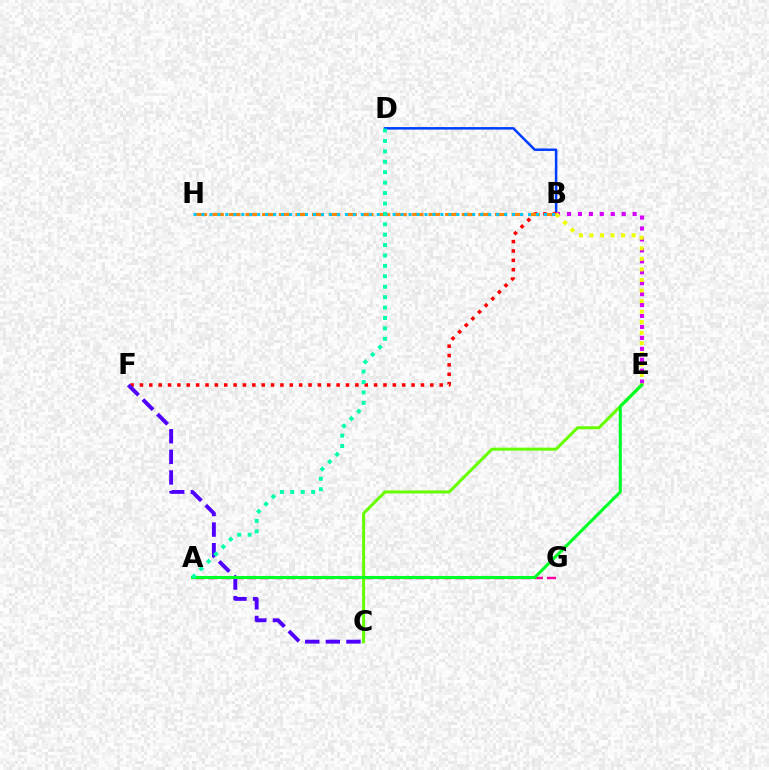{('A', 'G'): [{'color': '#ff00a0', 'line_style': 'dashed', 'thickness': 1.77}], ('B', 'D'): [{'color': '#003fff', 'line_style': 'solid', 'thickness': 1.81}], ('B', 'E'): [{'color': '#d600ff', 'line_style': 'dotted', 'thickness': 2.97}, {'color': '#eeff00', 'line_style': 'dotted', 'thickness': 2.87}], ('C', 'E'): [{'color': '#66ff00', 'line_style': 'solid', 'thickness': 2.19}], ('B', 'F'): [{'color': '#ff0000', 'line_style': 'dotted', 'thickness': 2.54}], ('C', 'F'): [{'color': '#4f00ff', 'line_style': 'dashed', 'thickness': 2.8}], ('B', 'H'): [{'color': '#ff8800', 'line_style': 'dashed', 'thickness': 2.26}, {'color': '#00c7ff', 'line_style': 'dotted', 'thickness': 2.16}], ('A', 'E'): [{'color': '#00ff27', 'line_style': 'solid', 'thickness': 2.22}], ('A', 'D'): [{'color': '#00ffaf', 'line_style': 'dotted', 'thickness': 2.83}]}